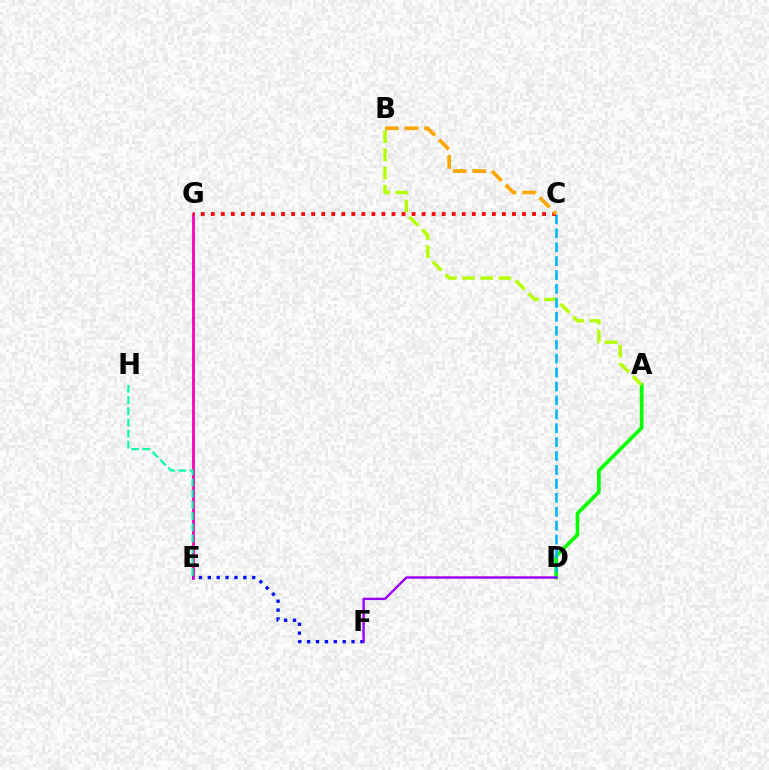{('A', 'D'): [{'color': '#08ff00', 'line_style': 'solid', 'thickness': 2.67}], ('A', 'B'): [{'color': '#b3ff00', 'line_style': 'dashed', 'thickness': 2.47}], ('E', 'G'): [{'color': '#ff00bd', 'line_style': 'solid', 'thickness': 2.04}], ('E', 'F'): [{'color': '#0010ff', 'line_style': 'dotted', 'thickness': 2.41}], ('C', 'D'): [{'color': '#00b5ff', 'line_style': 'dashed', 'thickness': 1.89}], ('E', 'H'): [{'color': '#00ff9d', 'line_style': 'dashed', 'thickness': 1.52}], ('C', 'G'): [{'color': '#ff0000', 'line_style': 'dotted', 'thickness': 2.73}], ('B', 'C'): [{'color': '#ffa500', 'line_style': 'dashed', 'thickness': 2.66}], ('D', 'F'): [{'color': '#9b00ff', 'line_style': 'solid', 'thickness': 1.73}]}